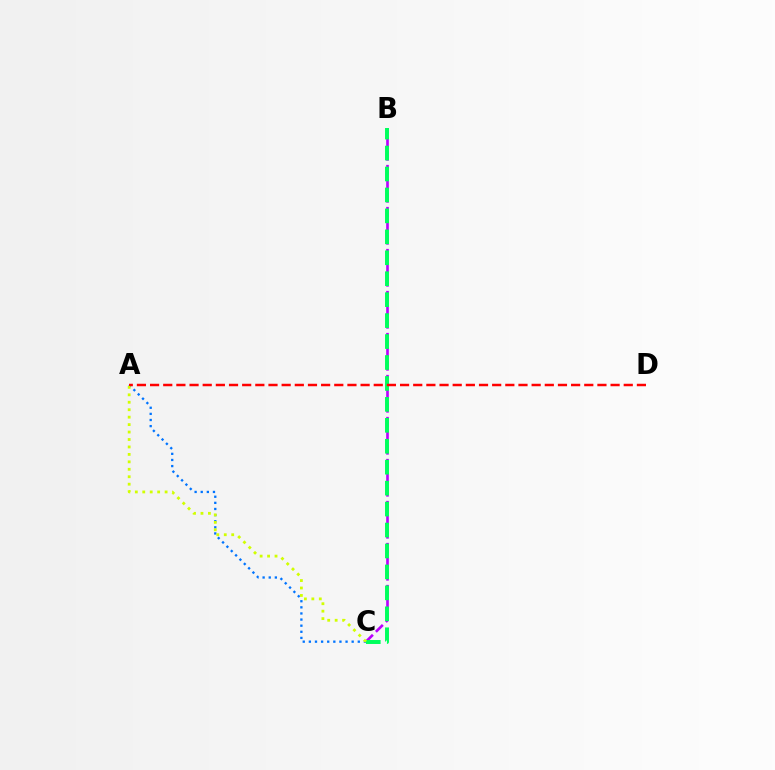{('A', 'C'): [{'color': '#0074ff', 'line_style': 'dotted', 'thickness': 1.66}, {'color': '#d1ff00', 'line_style': 'dotted', 'thickness': 2.02}], ('B', 'C'): [{'color': '#b900ff', 'line_style': 'dashed', 'thickness': 1.9}, {'color': '#00ff5c', 'line_style': 'dashed', 'thickness': 2.85}], ('A', 'D'): [{'color': '#ff0000', 'line_style': 'dashed', 'thickness': 1.79}]}